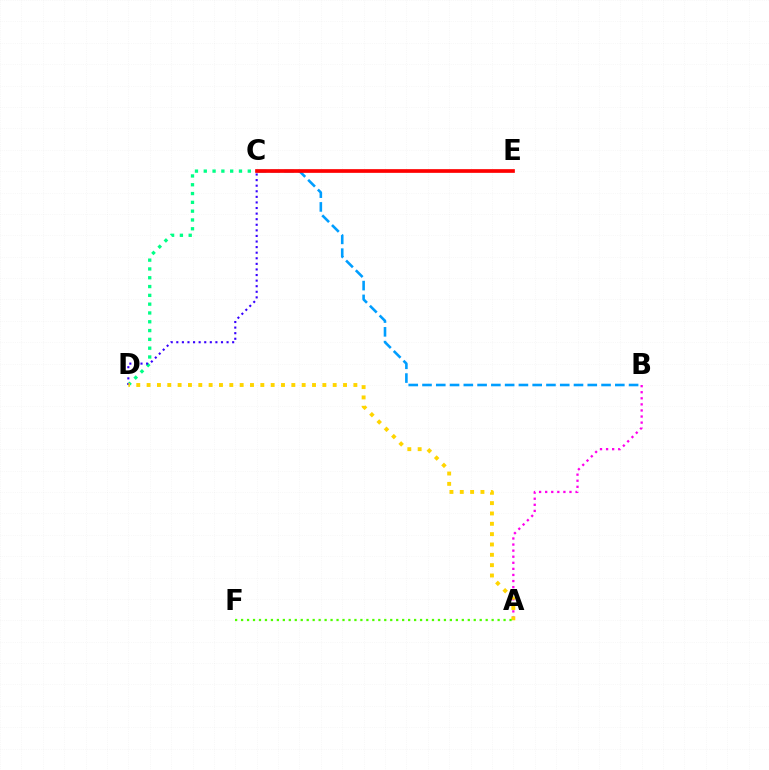{('C', 'D'): [{'color': '#00ff86', 'line_style': 'dotted', 'thickness': 2.39}, {'color': '#3700ff', 'line_style': 'dotted', 'thickness': 1.52}], ('A', 'B'): [{'color': '#ff00ed', 'line_style': 'dotted', 'thickness': 1.65}], ('B', 'C'): [{'color': '#009eff', 'line_style': 'dashed', 'thickness': 1.87}], ('C', 'E'): [{'color': '#ff0000', 'line_style': 'solid', 'thickness': 2.66}], ('A', 'D'): [{'color': '#ffd500', 'line_style': 'dotted', 'thickness': 2.81}], ('A', 'F'): [{'color': '#4fff00', 'line_style': 'dotted', 'thickness': 1.62}]}